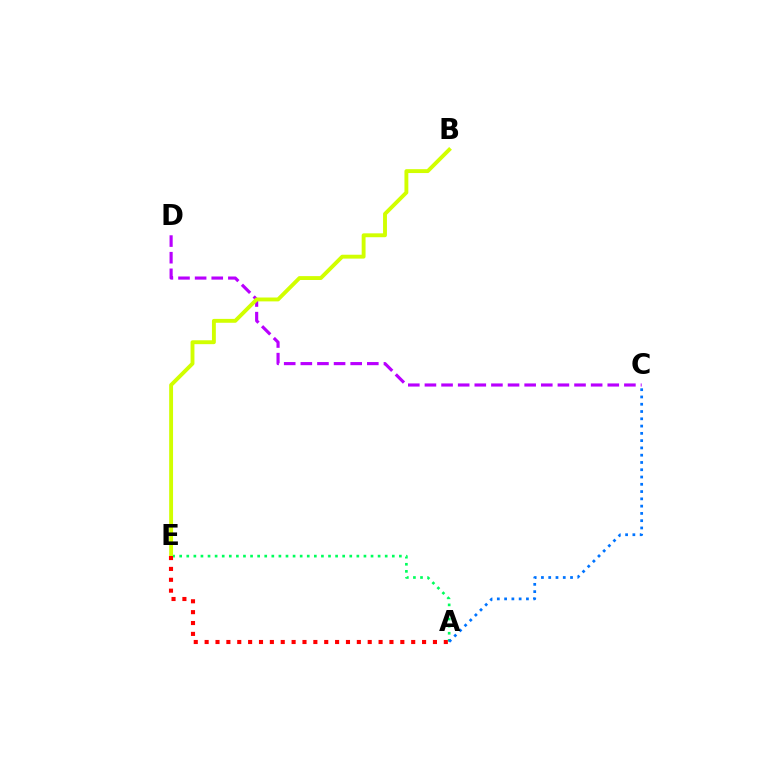{('A', 'E'): [{'color': '#00ff5c', 'line_style': 'dotted', 'thickness': 1.93}, {'color': '#ff0000', 'line_style': 'dotted', 'thickness': 2.95}], ('C', 'D'): [{'color': '#b900ff', 'line_style': 'dashed', 'thickness': 2.26}], ('B', 'E'): [{'color': '#d1ff00', 'line_style': 'solid', 'thickness': 2.8}], ('A', 'C'): [{'color': '#0074ff', 'line_style': 'dotted', 'thickness': 1.98}]}